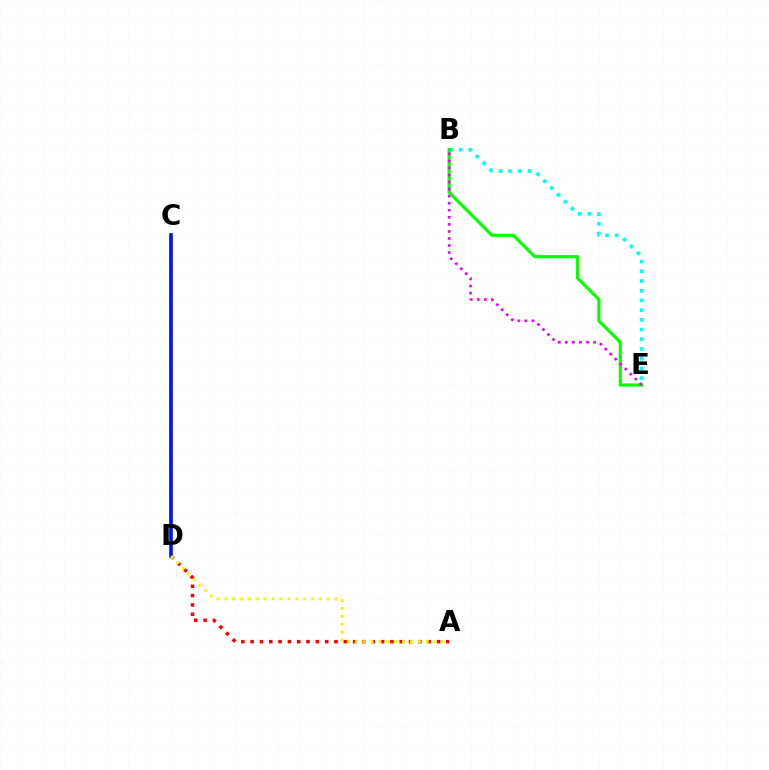{('A', 'D'): [{'color': '#ff0000', 'line_style': 'dotted', 'thickness': 2.53}, {'color': '#fcf500', 'line_style': 'dotted', 'thickness': 2.14}], ('C', 'D'): [{'color': '#0010ff', 'line_style': 'solid', 'thickness': 2.63}], ('B', 'E'): [{'color': '#00fff6', 'line_style': 'dotted', 'thickness': 2.64}, {'color': '#08ff00', 'line_style': 'solid', 'thickness': 2.28}, {'color': '#ee00ff', 'line_style': 'dotted', 'thickness': 1.92}]}